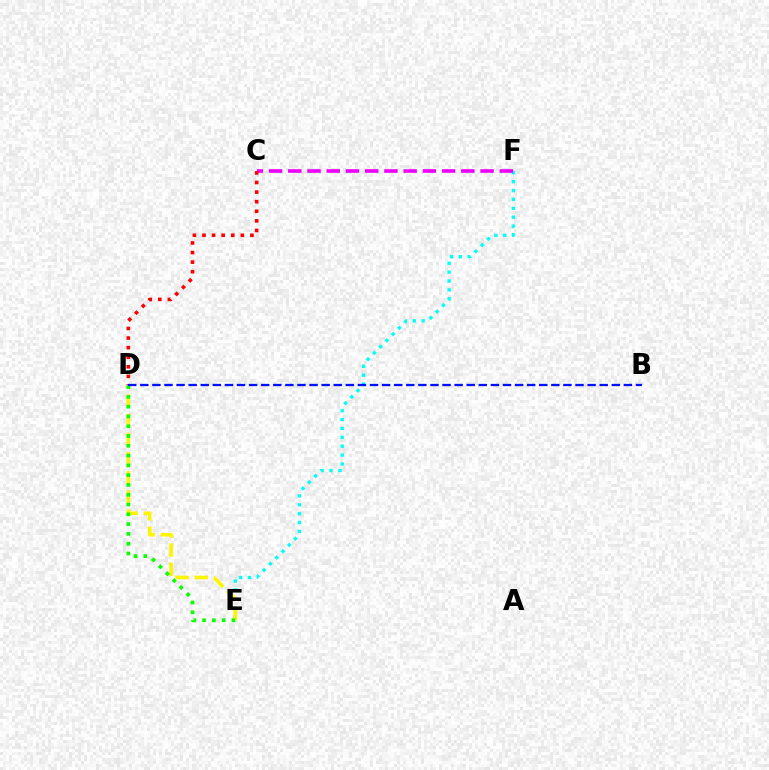{('E', 'F'): [{'color': '#00fff6', 'line_style': 'dotted', 'thickness': 2.41}], ('D', 'E'): [{'color': '#fcf500', 'line_style': 'dashed', 'thickness': 2.61}, {'color': '#08ff00', 'line_style': 'dotted', 'thickness': 2.66}], ('C', 'F'): [{'color': '#ee00ff', 'line_style': 'dashed', 'thickness': 2.61}], ('C', 'D'): [{'color': '#ff0000', 'line_style': 'dotted', 'thickness': 2.6}], ('B', 'D'): [{'color': '#0010ff', 'line_style': 'dashed', 'thickness': 1.64}]}